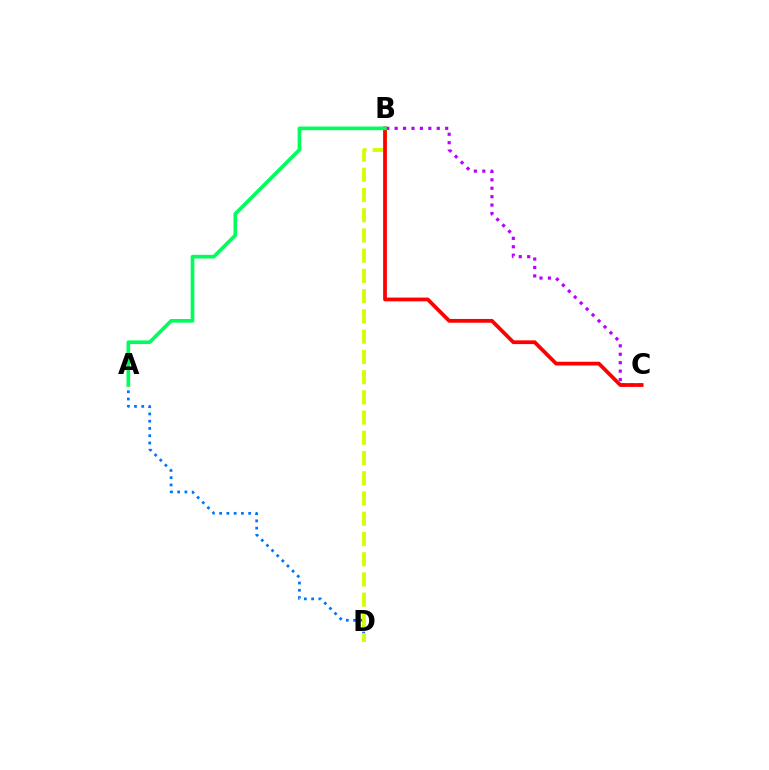{('A', 'D'): [{'color': '#0074ff', 'line_style': 'dotted', 'thickness': 1.97}], ('B', 'D'): [{'color': '#d1ff00', 'line_style': 'dashed', 'thickness': 2.75}], ('B', 'C'): [{'color': '#b900ff', 'line_style': 'dotted', 'thickness': 2.29}, {'color': '#ff0000', 'line_style': 'solid', 'thickness': 2.7}], ('A', 'B'): [{'color': '#00ff5c', 'line_style': 'solid', 'thickness': 2.63}]}